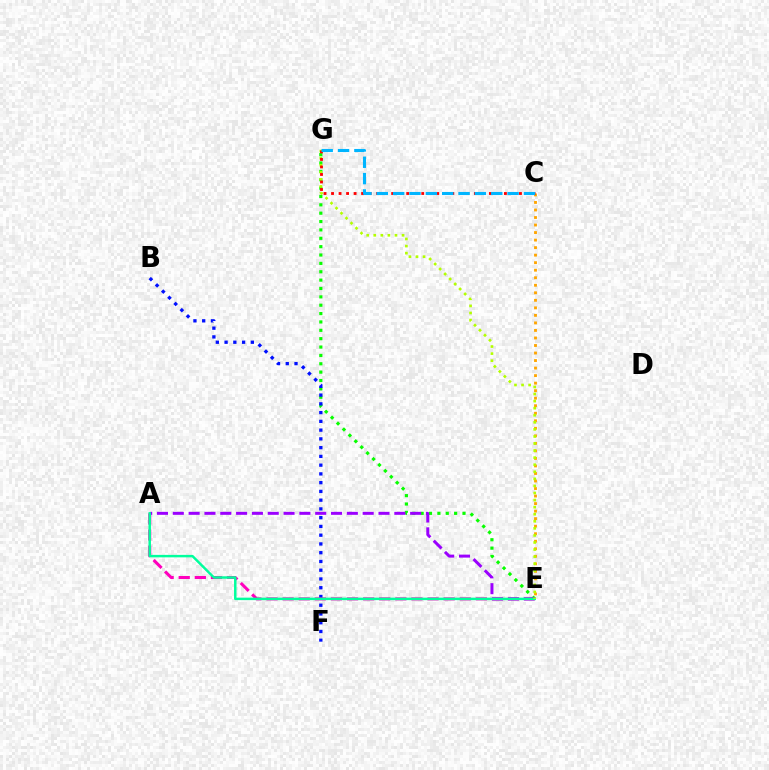{('C', 'E'): [{'color': '#ffa500', 'line_style': 'dotted', 'thickness': 2.05}], ('E', 'G'): [{'color': '#08ff00', 'line_style': 'dotted', 'thickness': 2.27}, {'color': '#b3ff00', 'line_style': 'dotted', 'thickness': 1.92}], ('B', 'F'): [{'color': '#0010ff', 'line_style': 'dotted', 'thickness': 2.38}], ('A', 'E'): [{'color': '#ff00bd', 'line_style': 'dashed', 'thickness': 2.19}, {'color': '#9b00ff', 'line_style': 'dashed', 'thickness': 2.15}, {'color': '#00ff9d', 'line_style': 'solid', 'thickness': 1.78}], ('C', 'G'): [{'color': '#ff0000', 'line_style': 'dotted', 'thickness': 2.04}, {'color': '#00b5ff', 'line_style': 'dashed', 'thickness': 2.22}]}